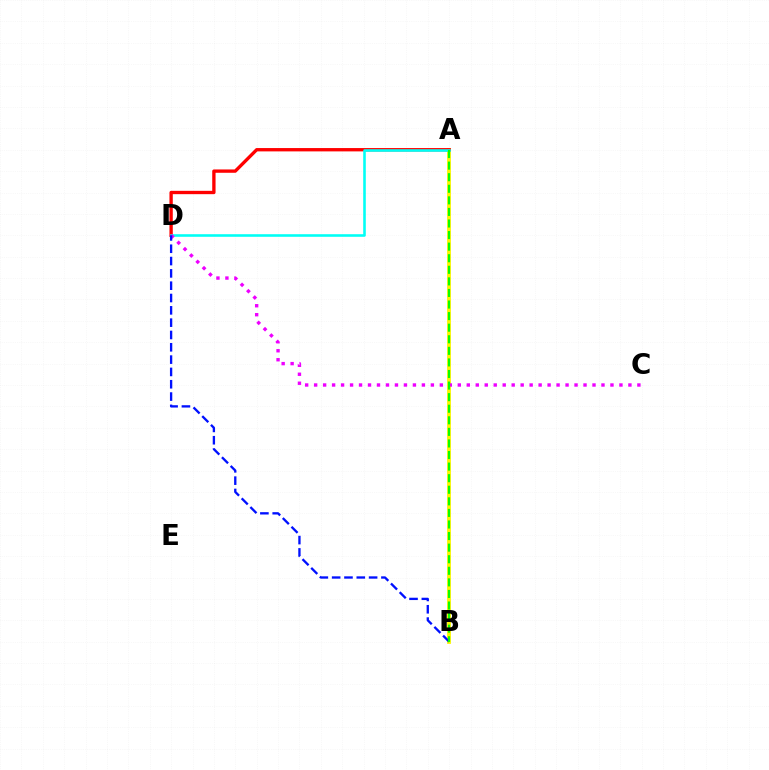{('A', 'B'): [{'color': '#fcf500', 'line_style': 'solid', 'thickness': 2.74}, {'color': '#08ff00', 'line_style': 'dashed', 'thickness': 1.57}], ('A', 'D'): [{'color': '#ff0000', 'line_style': 'solid', 'thickness': 2.4}, {'color': '#00fff6', 'line_style': 'solid', 'thickness': 1.86}], ('C', 'D'): [{'color': '#ee00ff', 'line_style': 'dotted', 'thickness': 2.44}], ('B', 'D'): [{'color': '#0010ff', 'line_style': 'dashed', 'thickness': 1.67}]}